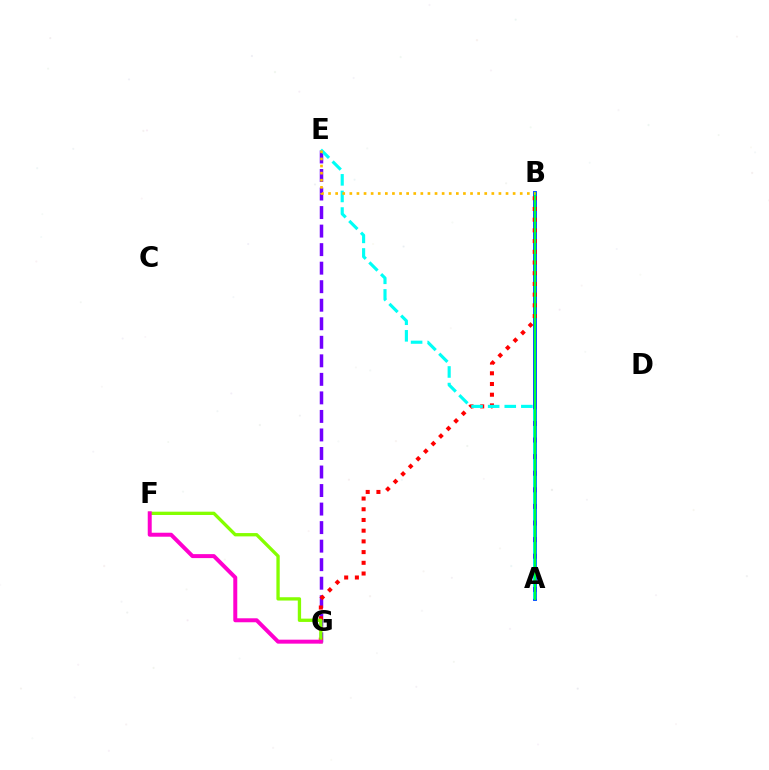{('E', 'G'): [{'color': '#7200ff', 'line_style': 'dashed', 'thickness': 2.52}], ('A', 'B'): [{'color': '#004bff', 'line_style': 'solid', 'thickness': 2.8}, {'color': '#00ff39', 'line_style': 'solid', 'thickness': 1.5}], ('B', 'G'): [{'color': '#ff0000', 'line_style': 'dotted', 'thickness': 2.91}], ('A', 'E'): [{'color': '#00fff6', 'line_style': 'dashed', 'thickness': 2.25}], ('F', 'G'): [{'color': '#84ff00', 'line_style': 'solid', 'thickness': 2.38}, {'color': '#ff00cf', 'line_style': 'solid', 'thickness': 2.86}], ('B', 'E'): [{'color': '#ffbd00', 'line_style': 'dotted', 'thickness': 1.93}]}